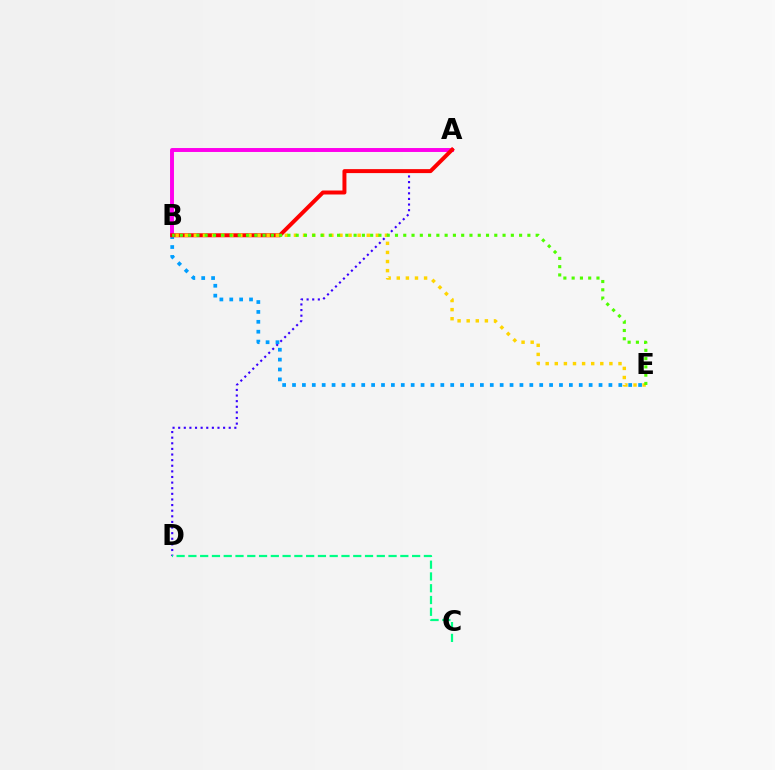{('A', 'B'): [{'color': '#ff00ed', 'line_style': 'solid', 'thickness': 2.83}, {'color': '#ff0000', 'line_style': 'solid', 'thickness': 2.86}], ('A', 'D'): [{'color': '#3700ff', 'line_style': 'dotted', 'thickness': 1.53}], ('B', 'E'): [{'color': '#009eff', 'line_style': 'dotted', 'thickness': 2.69}, {'color': '#ffd500', 'line_style': 'dotted', 'thickness': 2.47}, {'color': '#4fff00', 'line_style': 'dotted', 'thickness': 2.25}], ('C', 'D'): [{'color': '#00ff86', 'line_style': 'dashed', 'thickness': 1.6}]}